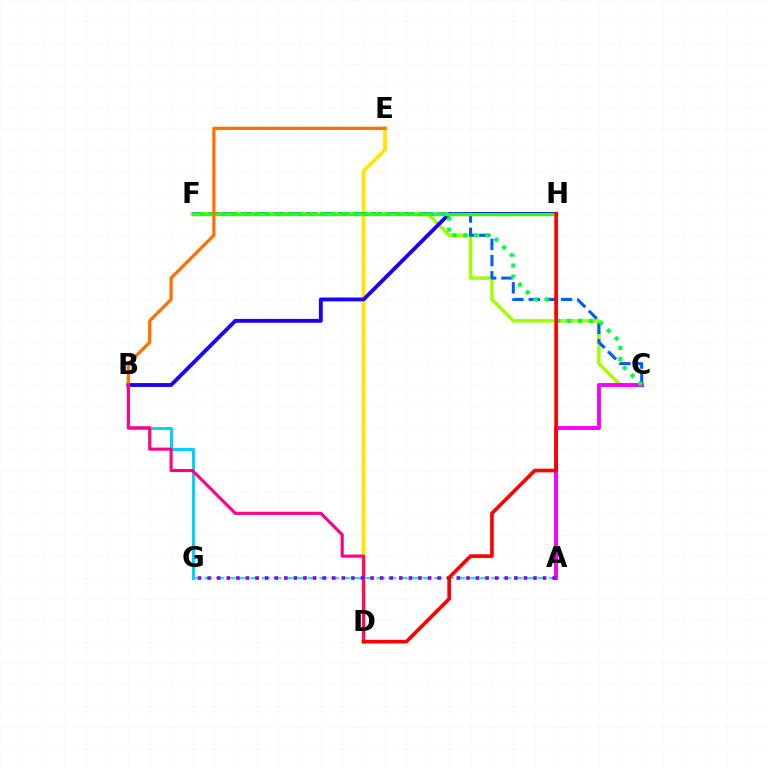{('C', 'F'): [{'color': '#a2ff00', 'line_style': 'solid', 'thickness': 2.5}, {'color': '#005dff', 'line_style': 'dashed', 'thickness': 2.2}, {'color': '#00ff45', 'line_style': 'dotted', 'thickness': 2.98}], ('D', 'E'): [{'color': '#ffe600', 'line_style': 'solid', 'thickness': 2.72}], ('B', 'H'): [{'color': '#1900ff', 'line_style': 'solid', 'thickness': 2.78}], ('A', 'C'): [{'color': '#fa00f9', 'line_style': 'solid', 'thickness': 2.8}], ('A', 'G'): [{'color': '#00ffbb', 'line_style': 'dashed', 'thickness': 1.56}, {'color': '#8a00ff', 'line_style': 'dotted', 'thickness': 2.6}], ('B', 'G'): [{'color': '#00d3ff', 'line_style': 'solid', 'thickness': 2.19}], ('F', 'H'): [{'color': '#31ff00', 'line_style': 'solid', 'thickness': 2.45}], ('B', 'E'): [{'color': '#ff7000', 'line_style': 'solid', 'thickness': 2.32}], ('B', 'D'): [{'color': '#ff0088', 'line_style': 'solid', 'thickness': 2.24}], ('D', 'H'): [{'color': '#ff0000', 'line_style': 'solid', 'thickness': 2.63}]}